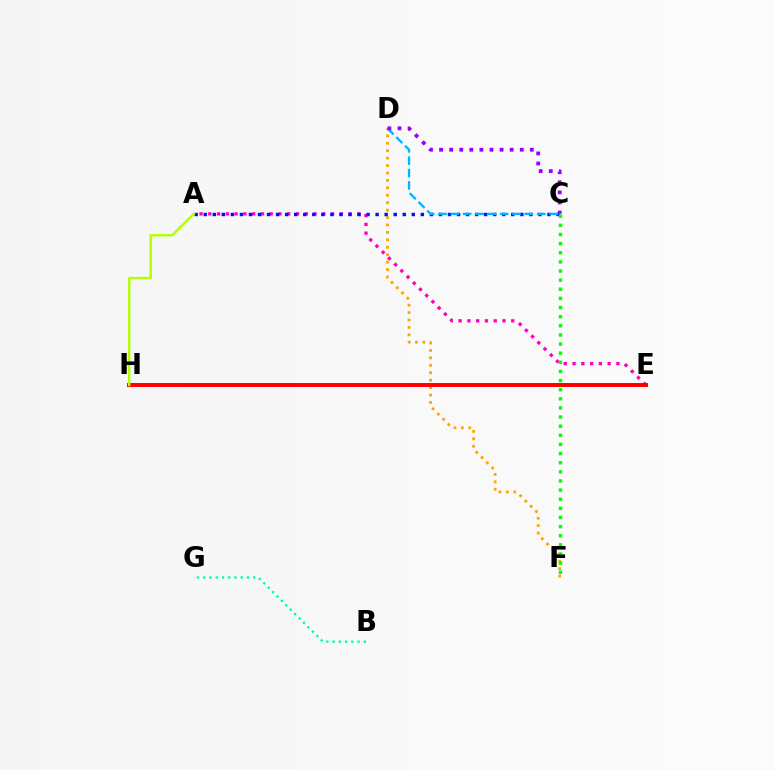{('A', 'E'): [{'color': '#ff00bd', 'line_style': 'dotted', 'thickness': 2.38}], ('D', 'F'): [{'color': '#ffa500', 'line_style': 'dotted', 'thickness': 2.02}], ('E', 'H'): [{'color': '#ff0000', 'line_style': 'solid', 'thickness': 2.85}], ('A', 'C'): [{'color': '#0010ff', 'line_style': 'dotted', 'thickness': 2.46}], ('A', 'H'): [{'color': '#b3ff00', 'line_style': 'solid', 'thickness': 1.72}], ('C', 'F'): [{'color': '#08ff00', 'line_style': 'dotted', 'thickness': 2.48}], ('B', 'G'): [{'color': '#00ff9d', 'line_style': 'dotted', 'thickness': 1.69}], ('C', 'D'): [{'color': '#00b5ff', 'line_style': 'dashed', 'thickness': 1.68}, {'color': '#9b00ff', 'line_style': 'dotted', 'thickness': 2.74}]}